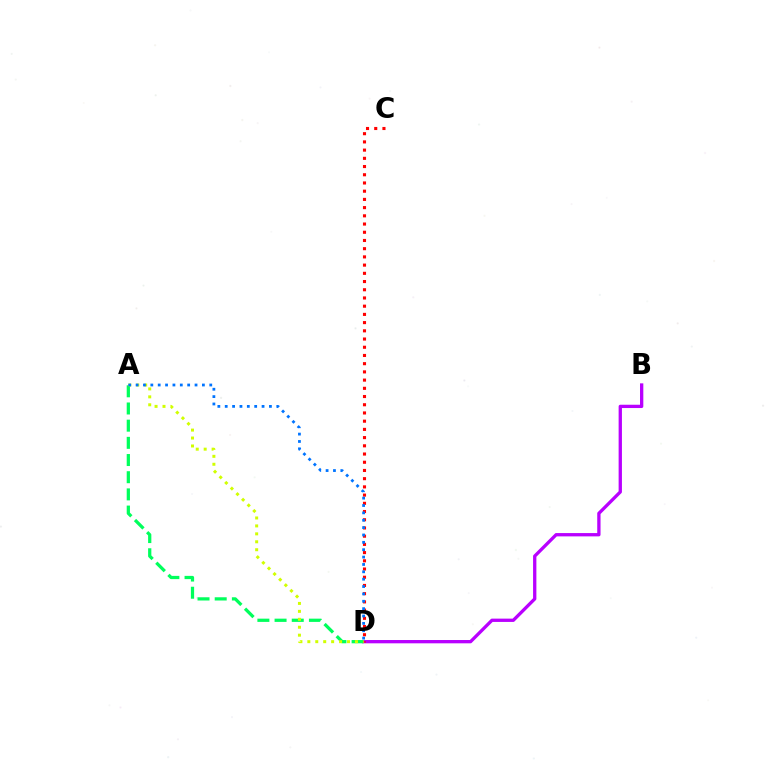{('B', 'D'): [{'color': '#b900ff', 'line_style': 'solid', 'thickness': 2.38}], ('A', 'D'): [{'color': '#00ff5c', 'line_style': 'dashed', 'thickness': 2.33}, {'color': '#d1ff00', 'line_style': 'dotted', 'thickness': 2.16}, {'color': '#0074ff', 'line_style': 'dotted', 'thickness': 2.0}], ('C', 'D'): [{'color': '#ff0000', 'line_style': 'dotted', 'thickness': 2.23}]}